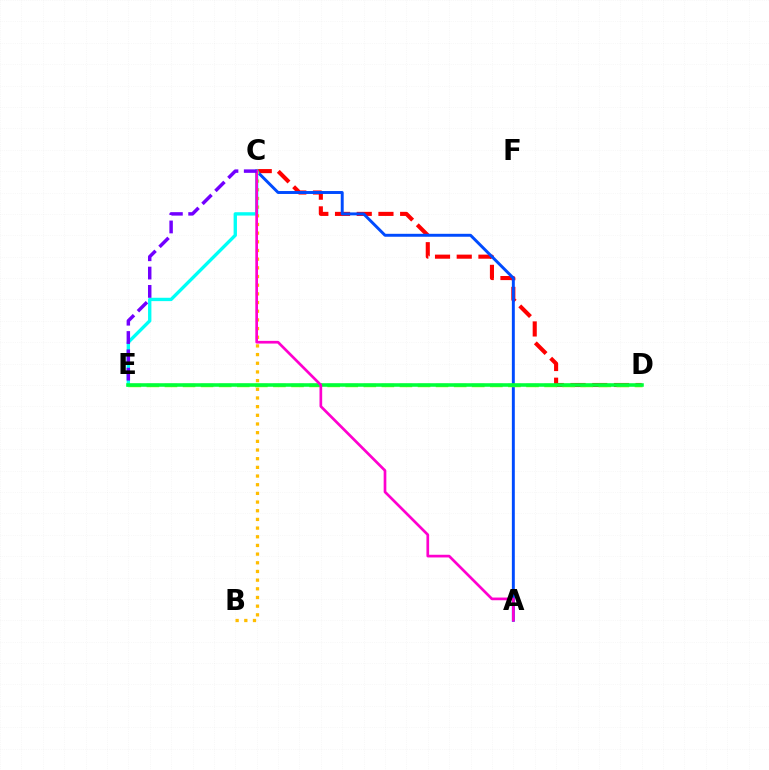{('C', 'D'): [{'color': '#ff0000', 'line_style': 'dashed', 'thickness': 2.95}], ('A', 'C'): [{'color': '#004bff', 'line_style': 'solid', 'thickness': 2.12}, {'color': '#ff00cf', 'line_style': 'solid', 'thickness': 1.94}], ('B', 'C'): [{'color': '#ffbd00', 'line_style': 'dotted', 'thickness': 2.36}], ('D', 'E'): [{'color': '#84ff00', 'line_style': 'dashed', 'thickness': 2.46}, {'color': '#00ff39', 'line_style': 'solid', 'thickness': 2.56}], ('C', 'E'): [{'color': '#00fff6', 'line_style': 'solid', 'thickness': 2.41}, {'color': '#7200ff', 'line_style': 'dashed', 'thickness': 2.49}]}